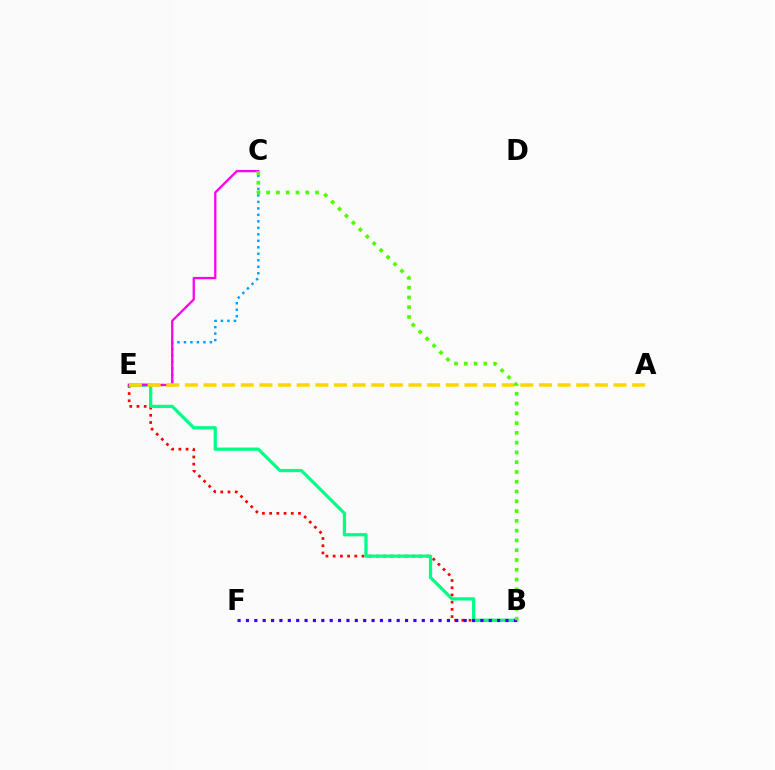{('B', 'E'): [{'color': '#ff0000', 'line_style': 'dotted', 'thickness': 1.96}, {'color': '#00ff86', 'line_style': 'solid', 'thickness': 2.33}], ('C', 'E'): [{'color': '#009eff', 'line_style': 'dotted', 'thickness': 1.76}, {'color': '#ff00ed', 'line_style': 'solid', 'thickness': 1.65}], ('A', 'E'): [{'color': '#ffd500', 'line_style': 'dashed', 'thickness': 2.53}], ('B', 'F'): [{'color': '#3700ff', 'line_style': 'dotted', 'thickness': 2.28}], ('B', 'C'): [{'color': '#4fff00', 'line_style': 'dotted', 'thickness': 2.66}]}